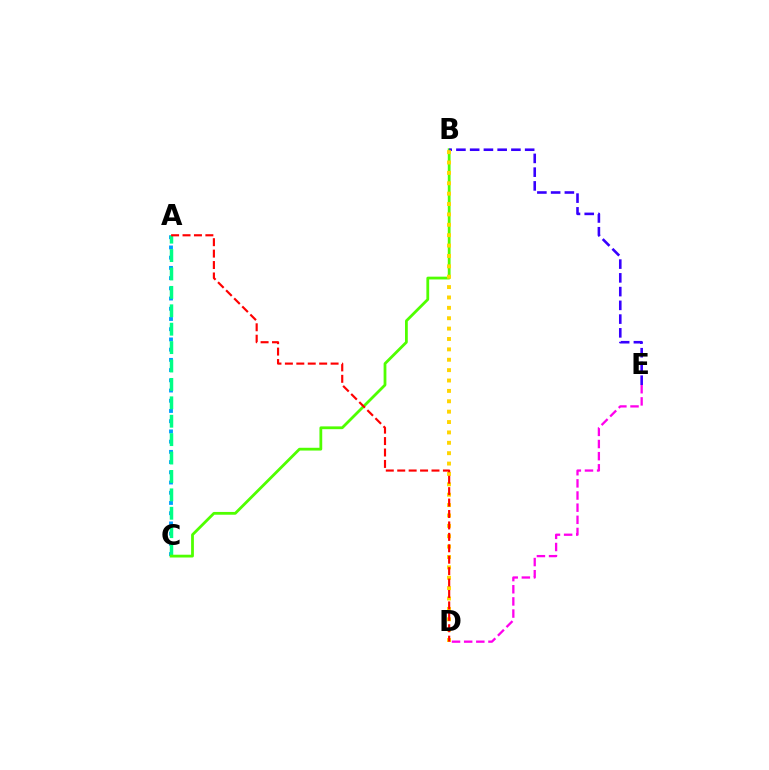{('A', 'C'): [{'color': '#009eff', 'line_style': 'dotted', 'thickness': 2.78}, {'color': '#00ff86', 'line_style': 'dashed', 'thickness': 2.5}], ('B', 'C'): [{'color': '#4fff00', 'line_style': 'solid', 'thickness': 2.01}], ('B', 'E'): [{'color': '#3700ff', 'line_style': 'dashed', 'thickness': 1.87}], ('B', 'D'): [{'color': '#ffd500', 'line_style': 'dotted', 'thickness': 2.82}], ('D', 'E'): [{'color': '#ff00ed', 'line_style': 'dashed', 'thickness': 1.65}], ('A', 'D'): [{'color': '#ff0000', 'line_style': 'dashed', 'thickness': 1.55}]}